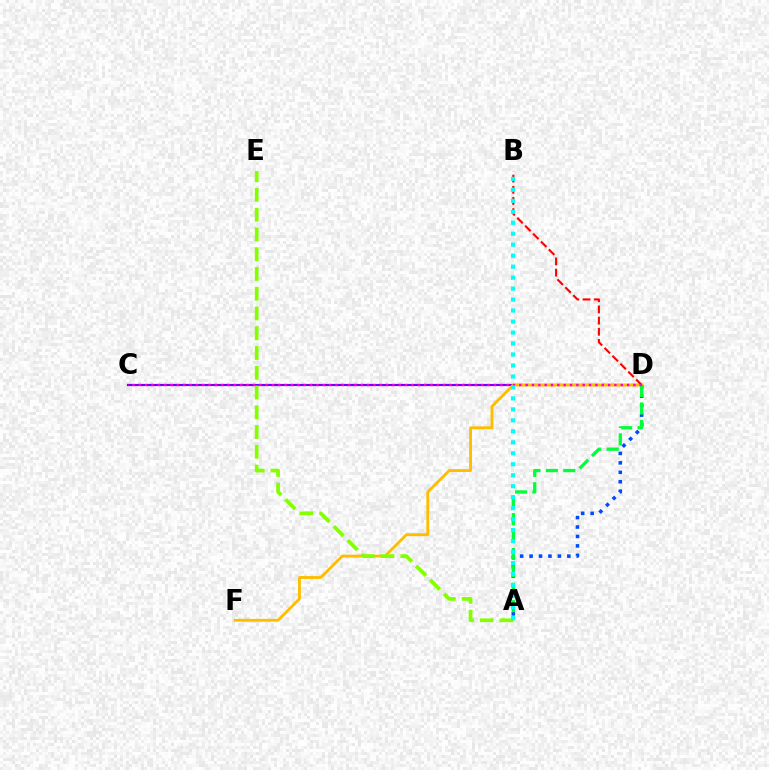{('C', 'D'): [{'color': '#7200ff', 'line_style': 'solid', 'thickness': 1.54}, {'color': '#ff00cf', 'line_style': 'dotted', 'thickness': 1.72}], ('D', 'F'): [{'color': '#ffbd00', 'line_style': 'solid', 'thickness': 2.05}], ('B', 'D'): [{'color': '#ff0000', 'line_style': 'dashed', 'thickness': 1.52}], ('A', 'D'): [{'color': '#004bff', 'line_style': 'dotted', 'thickness': 2.56}, {'color': '#00ff39', 'line_style': 'dashed', 'thickness': 2.37}], ('A', 'E'): [{'color': '#84ff00', 'line_style': 'dashed', 'thickness': 2.68}], ('A', 'B'): [{'color': '#00fff6', 'line_style': 'dotted', 'thickness': 2.98}]}